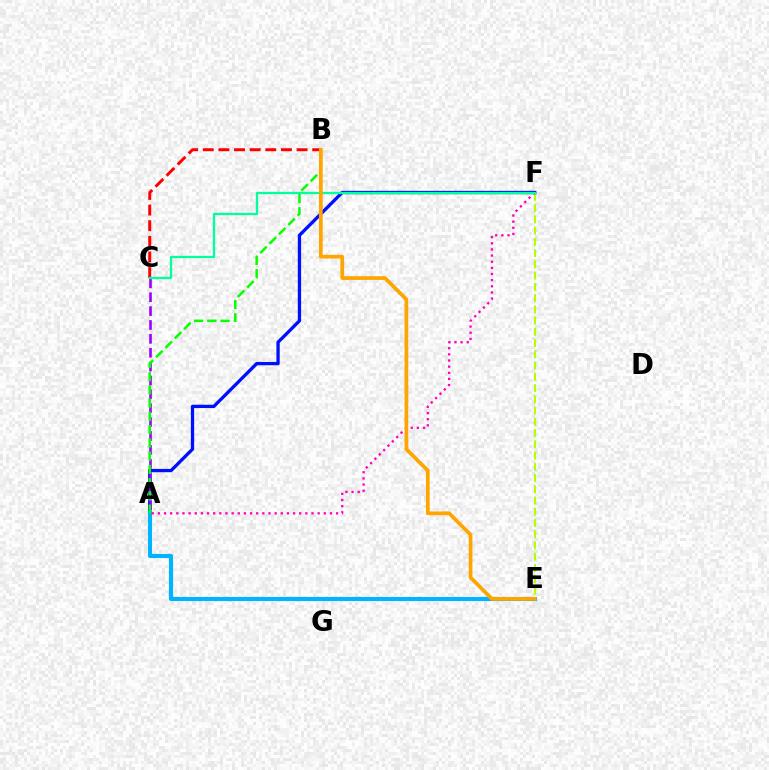{('E', 'F'): [{'color': '#b3ff00', 'line_style': 'dashed', 'thickness': 1.53}], ('A', 'F'): [{'color': '#0010ff', 'line_style': 'solid', 'thickness': 2.38}, {'color': '#ff00bd', 'line_style': 'dotted', 'thickness': 1.67}], ('A', 'E'): [{'color': '#00b5ff', 'line_style': 'solid', 'thickness': 2.96}], ('B', 'C'): [{'color': '#ff0000', 'line_style': 'dashed', 'thickness': 2.12}], ('A', 'C'): [{'color': '#9b00ff', 'line_style': 'dashed', 'thickness': 1.88}], ('C', 'F'): [{'color': '#00ff9d', 'line_style': 'solid', 'thickness': 1.65}], ('A', 'B'): [{'color': '#08ff00', 'line_style': 'dashed', 'thickness': 1.8}], ('B', 'E'): [{'color': '#ffa500', 'line_style': 'solid', 'thickness': 2.68}]}